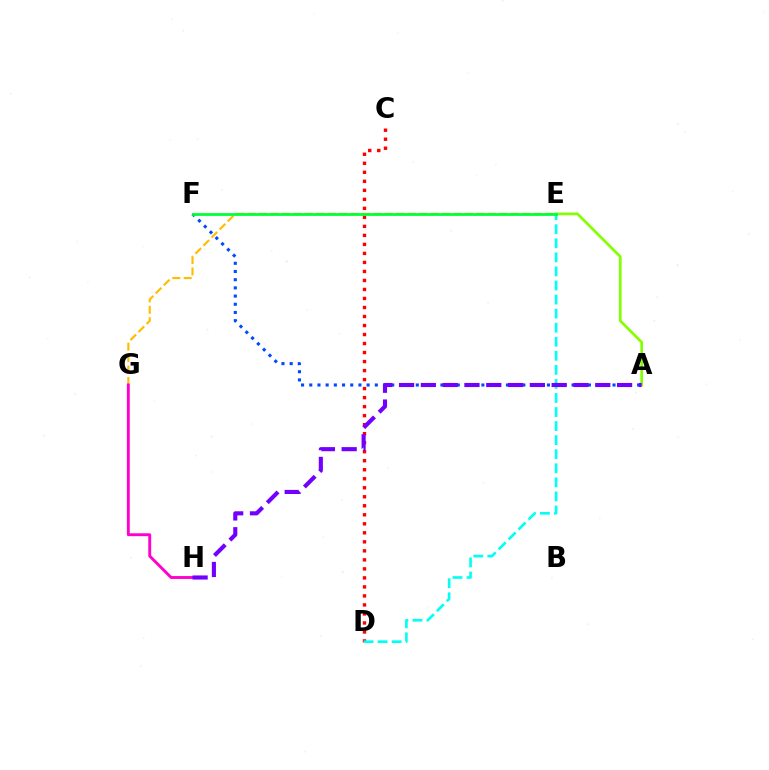{('E', 'G'): [{'color': '#ffbd00', 'line_style': 'dashed', 'thickness': 1.55}], ('A', 'F'): [{'color': '#004bff', 'line_style': 'dotted', 'thickness': 2.23}], ('C', 'D'): [{'color': '#ff0000', 'line_style': 'dotted', 'thickness': 2.45}], ('G', 'H'): [{'color': '#ff00cf', 'line_style': 'solid', 'thickness': 2.08}], ('A', 'E'): [{'color': '#84ff00', 'line_style': 'solid', 'thickness': 1.94}], ('D', 'E'): [{'color': '#00fff6', 'line_style': 'dashed', 'thickness': 1.91}], ('A', 'H'): [{'color': '#7200ff', 'line_style': 'dashed', 'thickness': 2.96}], ('E', 'F'): [{'color': '#00ff39', 'line_style': 'solid', 'thickness': 2.01}]}